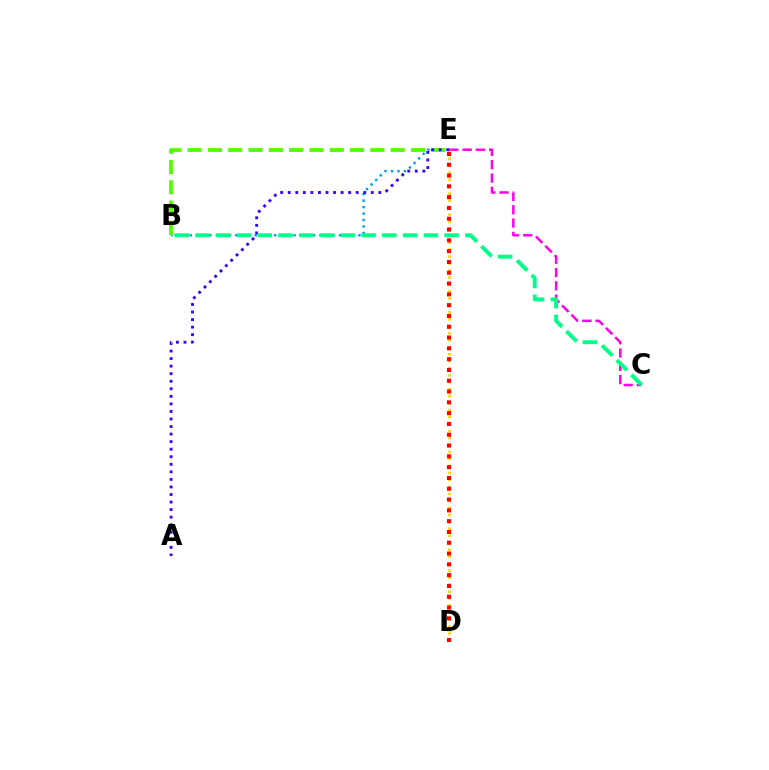{('C', 'E'): [{'color': '#ff00ed', 'line_style': 'dashed', 'thickness': 1.81}], ('B', 'E'): [{'color': '#009eff', 'line_style': 'dotted', 'thickness': 1.76}, {'color': '#4fff00', 'line_style': 'dashed', 'thickness': 2.76}], ('D', 'E'): [{'color': '#ffd500', 'line_style': 'dotted', 'thickness': 1.9}, {'color': '#ff0000', 'line_style': 'dotted', 'thickness': 2.93}], ('A', 'E'): [{'color': '#3700ff', 'line_style': 'dotted', 'thickness': 2.05}], ('B', 'C'): [{'color': '#00ff86', 'line_style': 'dashed', 'thickness': 2.82}]}